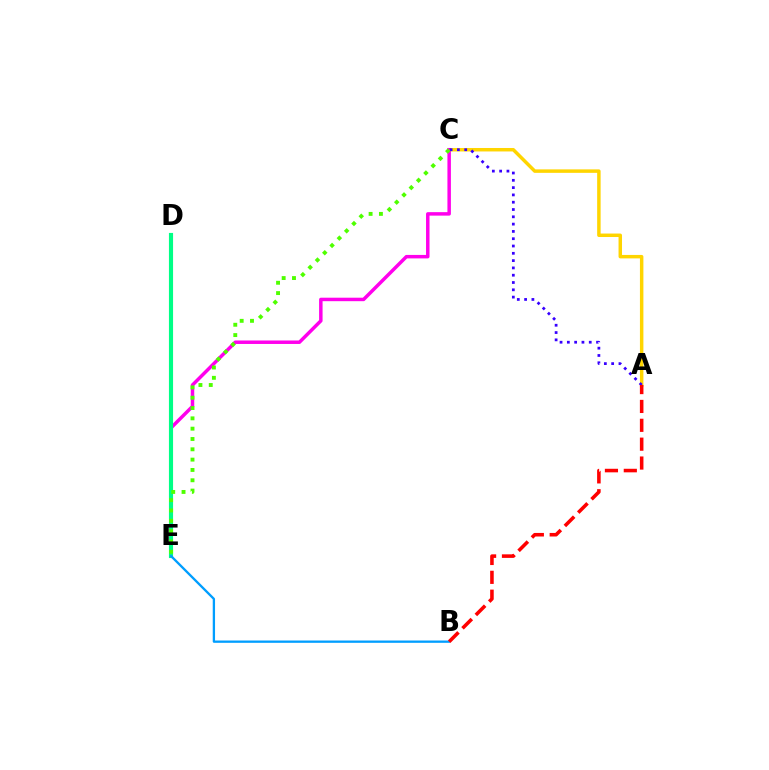{('A', 'C'): [{'color': '#ffd500', 'line_style': 'solid', 'thickness': 2.5}, {'color': '#3700ff', 'line_style': 'dotted', 'thickness': 1.98}], ('C', 'E'): [{'color': '#ff00ed', 'line_style': 'solid', 'thickness': 2.51}, {'color': '#4fff00', 'line_style': 'dotted', 'thickness': 2.8}], ('D', 'E'): [{'color': '#00ff86', 'line_style': 'solid', 'thickness': 2.98}], ('B', 'E'): [{'color': '#009eff', 'line_style': 'solid', 'thickness': 1.66}], ('A', 'B'): [{'color': '#ff0000', 'line_style': 'dashed', 'thickness': 2.56}]}